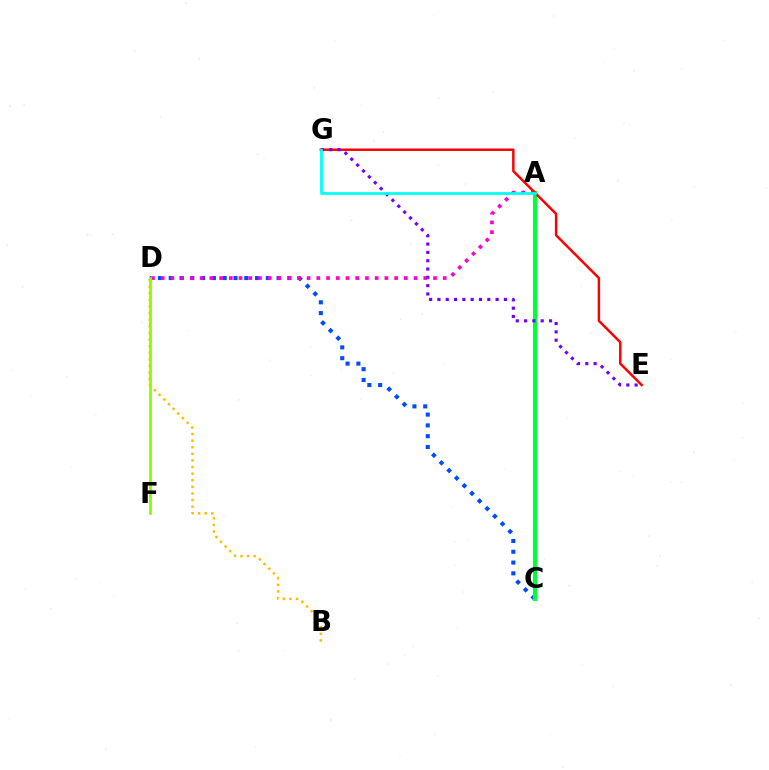{('C', 'D'): [{'color': '#004bff', 'line_style': 'dotted', 'thickness': 2.93}], ('A', 'C'): [{'color': '#00ff39', 'line_style': 'solid', 'thickness': 2.99}], ('A', 'D'): [{'color': '#ff00cf', 'line_style': 'dotted', 'thickness': 2.64}], ('E', 'G'): [{'color': '#ff0000', 'line_style': 'solid', 'thickness': 1.78}, {'color': '#7200ff', 'line_style': 'dotted', 'thickness': 2.26}], ('B', 'D'): [{'color': '#ffbd00', 'line_style': 'dotted', 'thickness': 1.79}], ('A', 'G'): [{'color': '#00fff6', 'line_style': 'solid', 'thickness': 1.98}], ('D', 'F'): [{'color': '#84ff00', 'line_style': 'solid', 'thickness': 1.99}]}